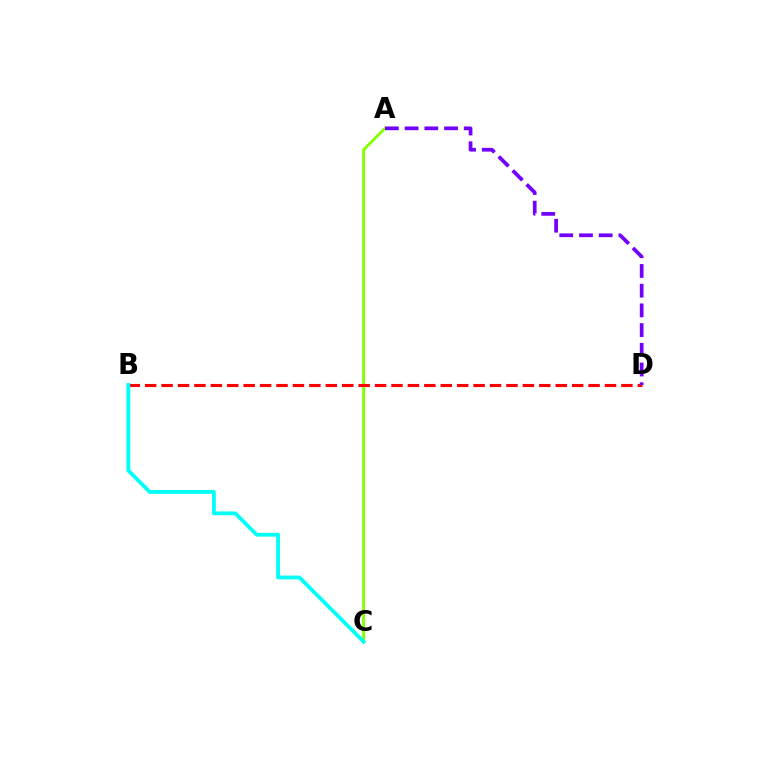{('A', 'C'): [{'color': '#84ff00', 'line_style': 'solid', 'thickness': 2.06}], ('B', 'D'): [{'color': '#ff0000', 'line_style': 'dashed', 'thickness': 2.23}], ('B', 'C'): [{'color': '#00fff6', 'line_style': 'solid', 'thickness': 2.74}], ('A', 'D'): [{'color': '#7200ff', 'line_style': 'dashed', 'thickness': 2.68}]}